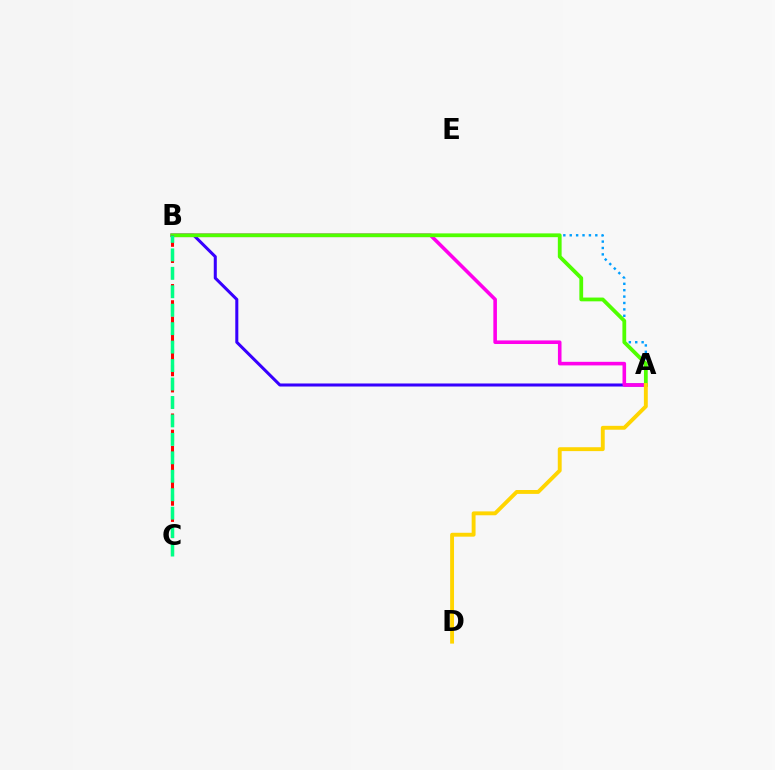{('A', 'B'): [{'color': '#009eff', 'line_style': 'dotted', 'thickness': 1.74}, {'color': '#3700ff', 'line_style': 'solid', 'thickness': 2.19}, {'color': '#ff00ed', 'line_style': 'solid', 'thickness': 2.58}, {'color': '#4fff00', 'line_style': 'solid', 'thickness': 2.72}], ('A', 'D'): [{'color': '#ffd500', 'line_style': 'solid', 'thickness': 2.8}], ('B', 'C'): [{'color': '#ff0000', 'line_style': 'dashed', 'thickness': 2.2}, {'color': '#00ff86', 'line_style': 'dashed', 'thickness': 2.51}]}